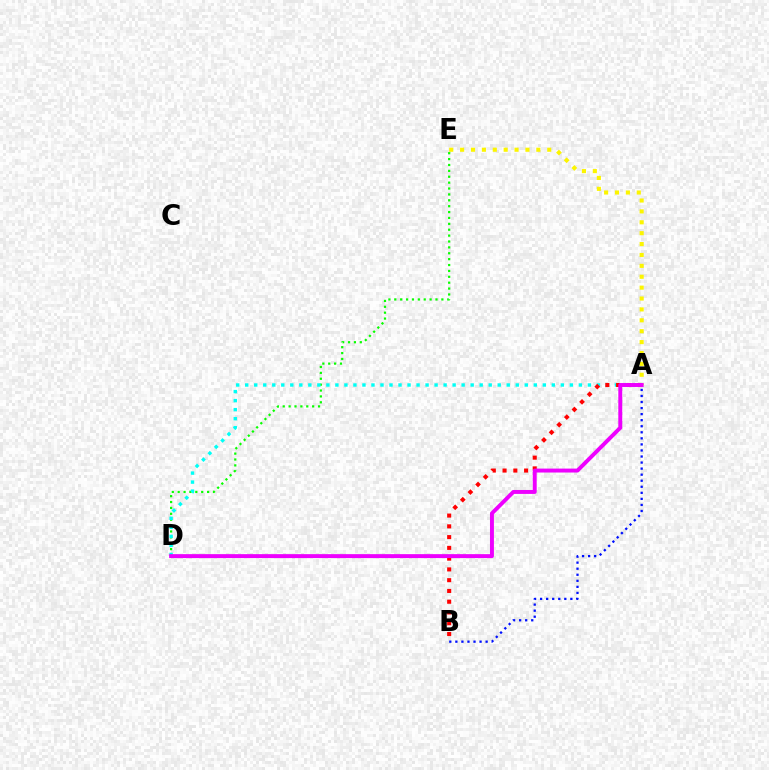{('A', 'E'): [{'color': '#fcf500', 'line_style': 'dotted', 'thickness': 2.96}], ('D', 'E'): [{'color': '#08ff00', 'line_style': 'dotted', 'thickness': 1.6}], ('A', 'D'): [{'color': '#00fff6', 'line_style': 'dotted', 'thickness': 2.45}, {'color': '#ee00ff', 'line_style': 'solid', 'thickness': 2.84}], ('A', 'B'): [{'color': '#ff0000', 'line_style': 'dotted', 'thickness': 2.93}, {'color': '#0010ff', 'line_style': 'dotted', 'thickness': 1.64}]}